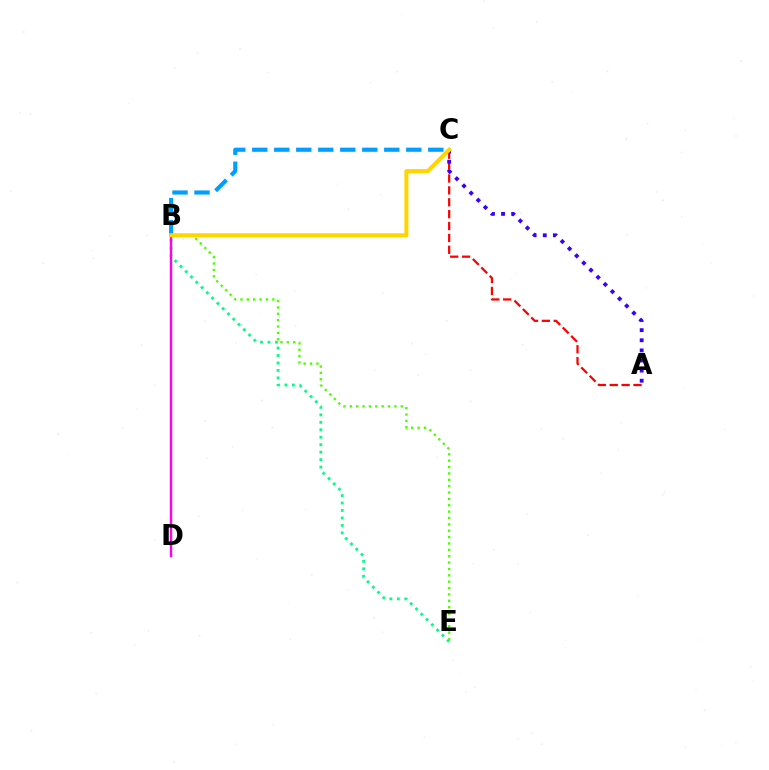{('A', 'C'): [{'color': '#ff0000', 'line_style': 'dashed', 'thickness': 1.61}, {'color': '#3700ff', 'line_style': 'dotted', 'thickness': 2.75}], ('B', 'E'): [{'color': '#00ff86', 'line_style': 'dotted', 'thickness': 2.03}, {'color': '#4fff00', 'line_style': 'dotted', 'thickness': 1.73}], ('B', 'C'): [{'color': '#009eff', 'line_style': 'dashed', 'thickness': 2.99}, {'color': '#ffd500', 'line_style': 'solid', 'thickness': 2.91}], ('B', 'D'): [{'color': '#ff00ed', 'line_style': 'solid', 'thickness': 1.75}]}